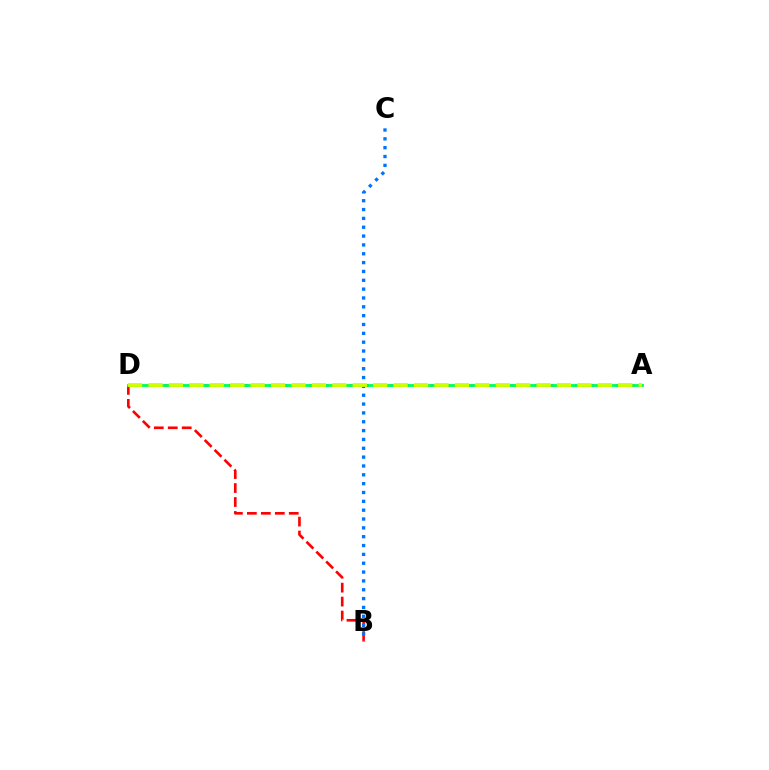{('A', 'D'): [{'color': '#b900ff', 'line_style': 'dotted', 'thickness': 2.19}, {'color': '#00ff5c', 'line_style': 'solid', 'thickness': 2.06}, {'color': '#d1ff00', 'line_style': 'dashed', 'thickness': 2.77}], ('B', 'D'): [{'color': '#ff0000', 'line_style': 'dashed', 'thickness': 1.9}], ('B', 'C'): [{'color': '#0074ff', 'line_style': 'dotted', 'thickness': 2.4}]}